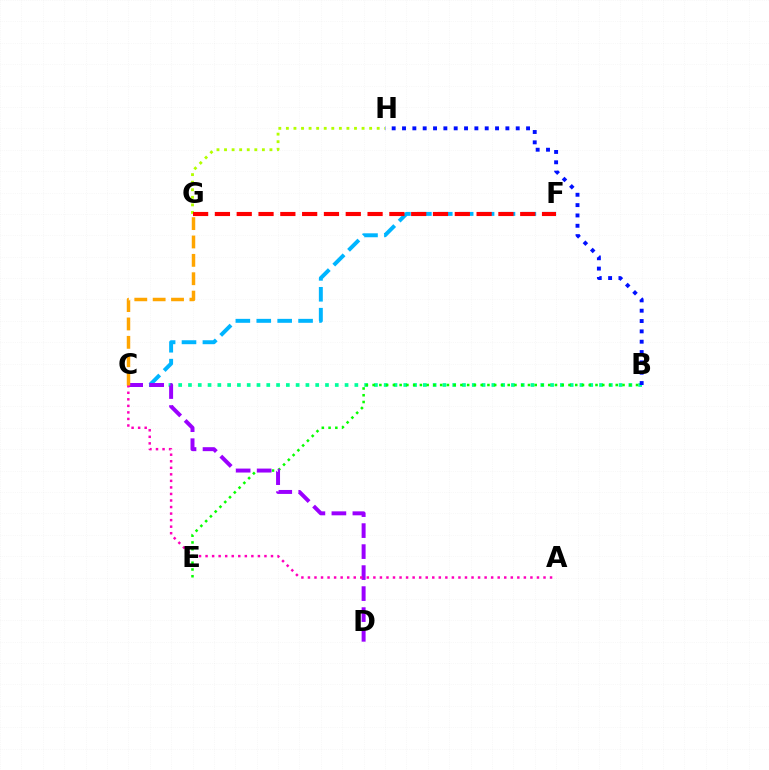{('G', 'H'): [{'color': '#b3ff00', 'line_style': 'dotted', 'thickness': 2.06}], ('B', 'C'): [{'color': '#00ff9d', 'line_style': 'dotted', 'thickness': 2.66}], ('B', 'E'): [{'color': '#08ff00', 'line_style': 'dotted', 'thickness': 1.84}], ('C', 'F'): [{'color': '#00b5ff', 'line_style': 'dashed', 'thickness': 2.84}], ('C', 'D'): [{'color': '#9b00ff', 'line_style': 'dashed', 'thickness': 2.85}], ('F', 'G'): [{'color': '#ff0000', 'line_style': 'dashed', 'thickness': 2.96}], ('A', 'C'): [{'color': '#ff00bd', 'line_style': 'dotted', 'thickness': 1.78}], ('B', 'H'): [{'color': '#0010ff', 'line_style': 'dotted', 'thickness': 2.81}], ('C', 'G'): [{'color': '#ffa500', 'line_style': 'dashed', 'thickness': 2.5}]}